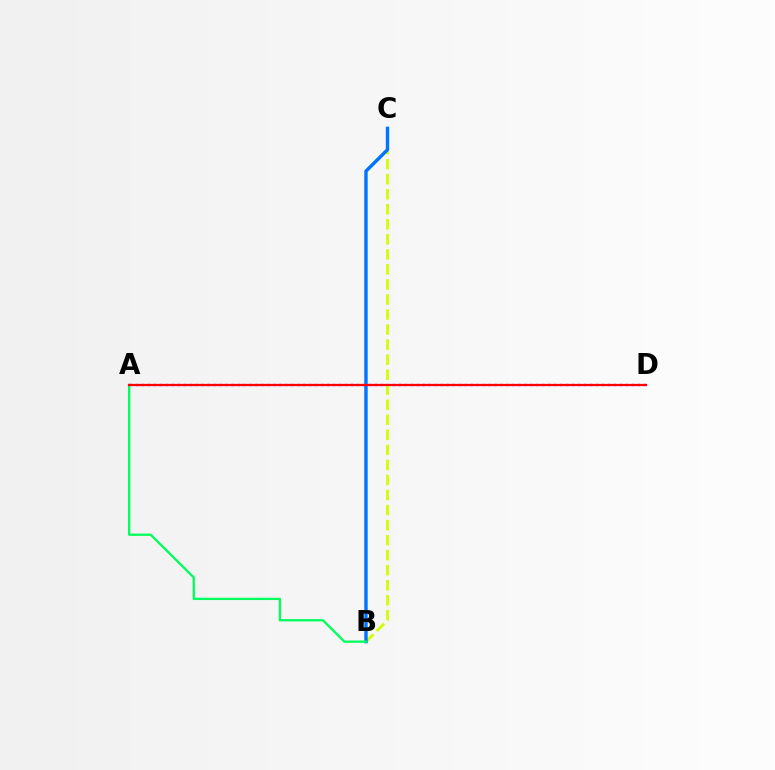{('A', 'D'): [{'color': '#b900ff', 'line_style': 'dotted', 'thickness': 1.62}, {'color': '#ff0000', 'line_style': 'solid', 'thickness': 1.63}], ('B', 'C'): [{'color': '#d1ff00', 'line_style': 'dashed', 'thickness': 2.04}, {'color': '#0074ff', 'line_style': 'solid', 'thickness': 2.44}], ('A', 'B'): [{'color': '#00ff5c', 'line_style': 'solid', 'thickness': 1.67}]}